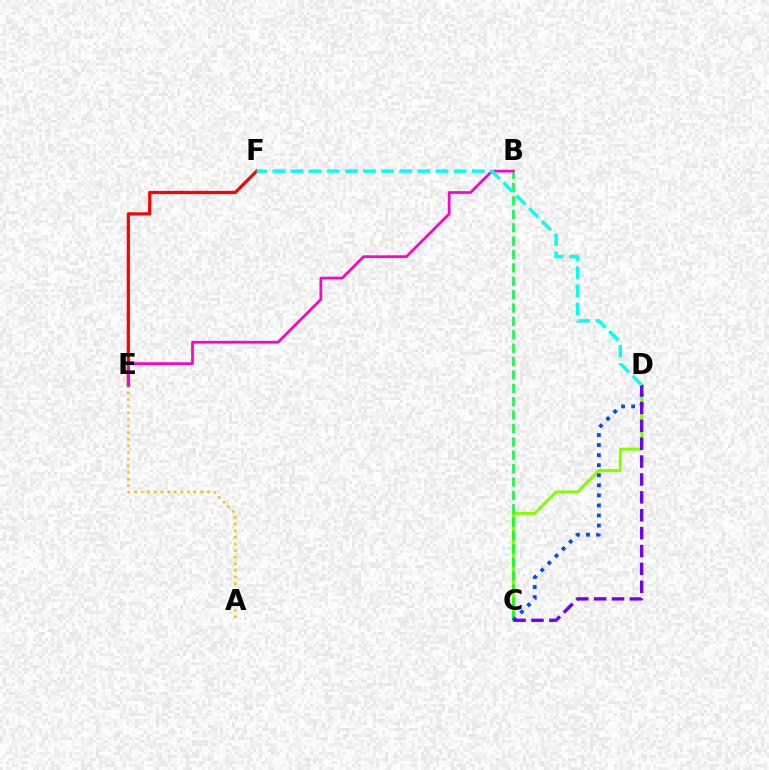{('A', 'E'): [{'color': '#ffbd00', 'line_style': 'dotted', 'thickness': 1.8}], ('E', 'F'): [{'color': '#ff0000', 'line_style': 'solid', 'thickness': 2.32}], ('C', 'D'): [{'color': '#84ff00', 'line_style': 'solid', 'thickness': 2.17}, {'color': '#004bff', 'line_style': 'dotted', 'thickness': 2.73}, {'color': '#7200ff', 'line_style': 'dashed', 'thickness': 2.43}], ('B', 'C'): [{'color': '#00ff39', 'line_style': 'dashed', 'thickness': 1.82}], ('B', 'E'): [{'color': '#ff00cf', 'line_style': 'solid', 'thickness': 1.97}], ('D', 'F'): [{'color': '#00fff6', 'line_style': 'dashed', 'thickness': 2.46}]}